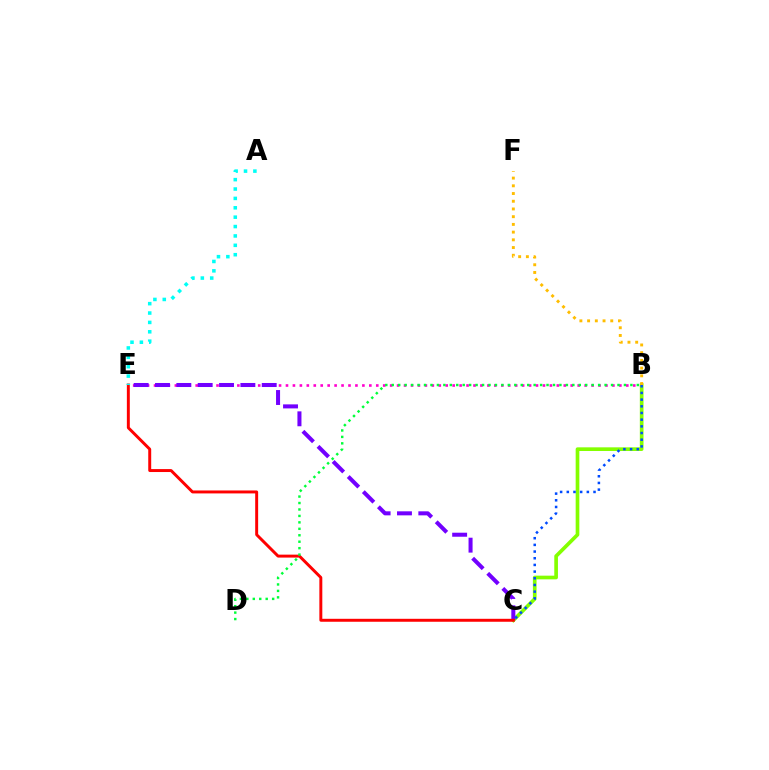{('B', 'E'): [{'color': '#ff00cf', 'line_style': 'dotted', 'thickness': 1.89}], ('B', 'C'): [{'color': '#84ff00', 'line_style': 'solid', 'thickness': 2.64}, {'color': '#004bff', 'line_style': 'dotted', 'thickness': 1.82}], ('C', 'E'): [{'color': '#7200ff', 'line_style': 'dashed', 'thickness': 2.9}, {'color': '#ff0000', 'line_style': 'solid', 'thickness': 2.12}], ('B', 'D'): [{'color': '#00ff39', 'line_style': 'dotted', 'thickness': 1.75}], ('B', 'F'): [{'color': '#ffbd00', 'line_style': 'dotted', 'thickness': 2.1}], ('A', 'E'): [{'color': '#00fff6', 'line_style': 'dotted', 'thickness': 2.55}]}